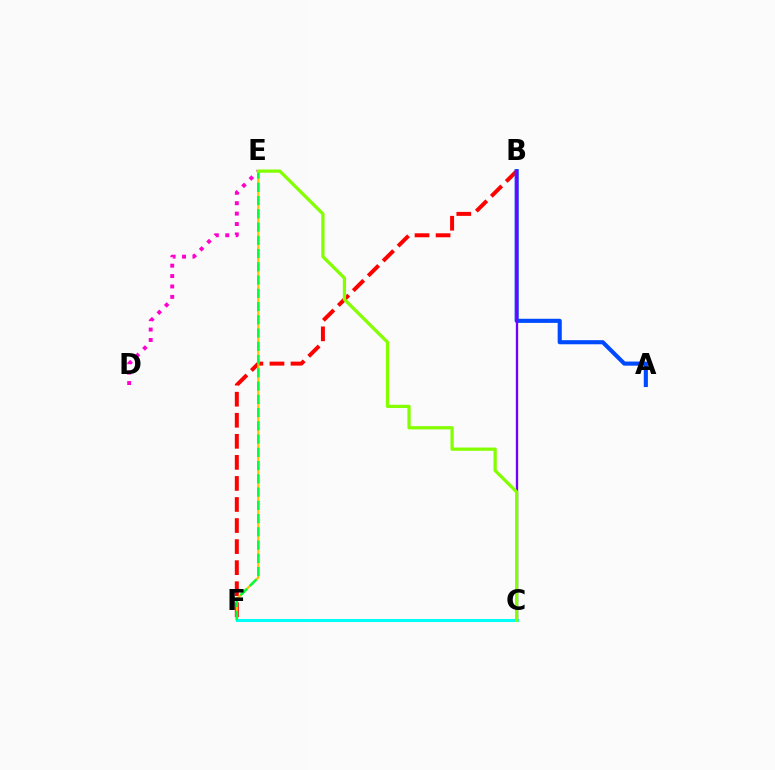{('B', 'F'): [{'color': '#ff0000', 'line_style': 'dashed', 'thickness': 2.86}], ('A', 'B'): [{'color': '#004bff', 'line_style': 'solid', 'thickness': 2.96}], ('E', 'F'): [{'color': '#ffbd00', 'line_style': 'solid', 'thickness': 1.58}, {'color': '#00ff39', 'line_style': 'dashed', 'thickness': 1.8}], ('B', 'C'): [{'color': '#7200ff', 'line_style': 'solid', 'thickness': 1.67}], ('D', 'E'): [{'color': '#ff00cf', 'line_style': 'dotted', 'thickness': 2.83}], ('C', 'F'): [{'color': '#00fff6', 'line_style': 'solid', 'thickness': 2.2}], ('C', 'E'): [{'color': '#84ff00', 'line_style': 'solid', 'thickness': 2.34}]}